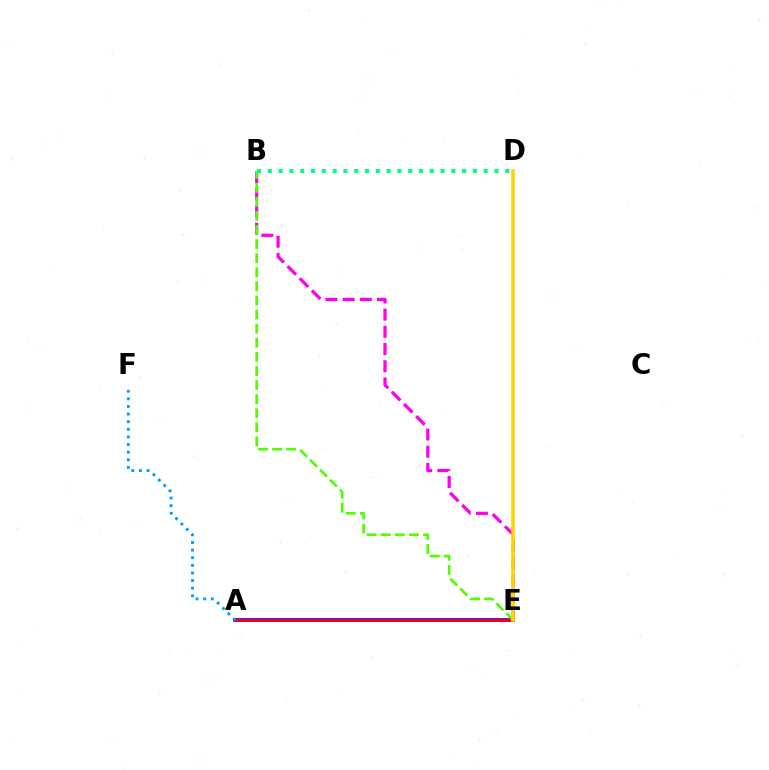{('A', 'E'): [{'color': '#3700ff', 'line_style': 'solid', 'thickness': 2.72}, {'color': '#ff0000', 'line_style': 'solid', 'thickness': 1.96}], ('B', 'E'): [{'color': '#ff00ed', 'line_style': 'dashed', 'thickness': 2.34}, {'color': '#4fff00', 'line_style': 'dashed', 'thickness': 1.91}], ('A', 'F'): [{'color': '#009eff', 'line_style': 'dotted', 'thickness': 2.07}], ('B', 'D'): [{'color': '#00ff86', 'line_style': 'dotted', 'thickness': 2.93}], ('D', 'E'): [{'color': '#ffd500', 'line_style': 'solid', 'thickness': 2.58}]}